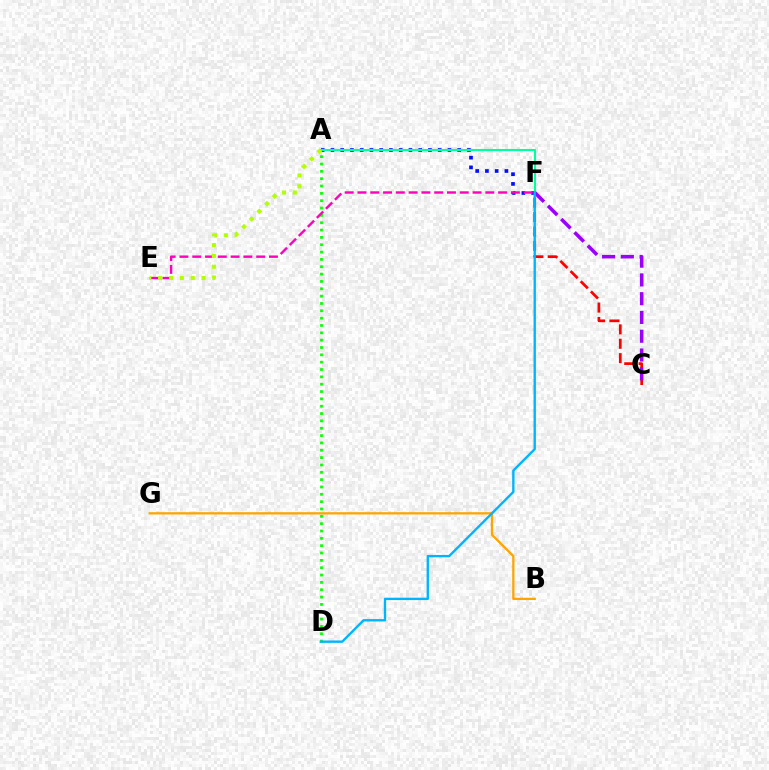{('C', 'F'): [{'color': '#ff0000', 'line_style': 'dashed', 'thickness': 1.96}, {'color': '#9b00ff', 'line_style': 'dashed', 'thickness': 2.55}], ('B', 'G'): [{'color': '#ffa500', 'line_style': 'solid', 'thickness': 1.65}], ('A', 'D'): [{'color': '#08ff00', 'line_style': 'dotted', 'thickness': 1.99}], ('A', 'F'): [{'color': '#0010ff', 'line_style': 'dotted', 'thickness': 2.65}, {'color': '#00ff9d', 'line_style': 'solid', 'thickness': 1.5}], ('E', 'F'): [{'color': '#ff00bd', 'line_style': 'dashed', 'thickness': 1.74}], ('D', 'F'): [{'color': '#00b5ff', 'line_style': 'solid', 'thickness': 1.71}], ('A', 'E'): [{'color': '#b3ff00', 'line_style': 'dotted', 'thickness': 2.95}]}